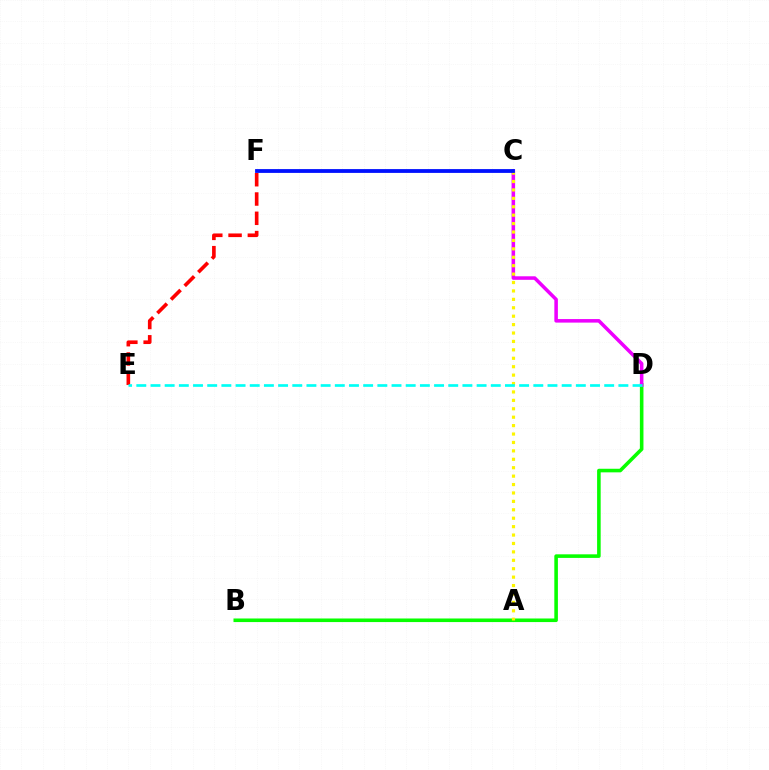{('B', 'D'): [{'color': '#08ff00', 'line_style': 'solid', 'thickness': 2.58}], ('E', 'F'): [{'color': '#ff0000', 'line_style': 'dashed', 'thickness': 2.62}], ('C', 'D'): [{'color': '#ee00ff', 'line_style': 'solid', 'thickness': 2.54}], ('A', 'C'): [{'color': '#fcf500', 'line_style': 'dotted', 'thickness': 2.29}], ('C', 'F'): [{'color': '#0010ff', 'line_style': 'solid', 'thickness': 2.74}], ('D', 'E'): [{'color': '#00fff6', 'line_style': 'dashed', 'thickness': 1.93}]}